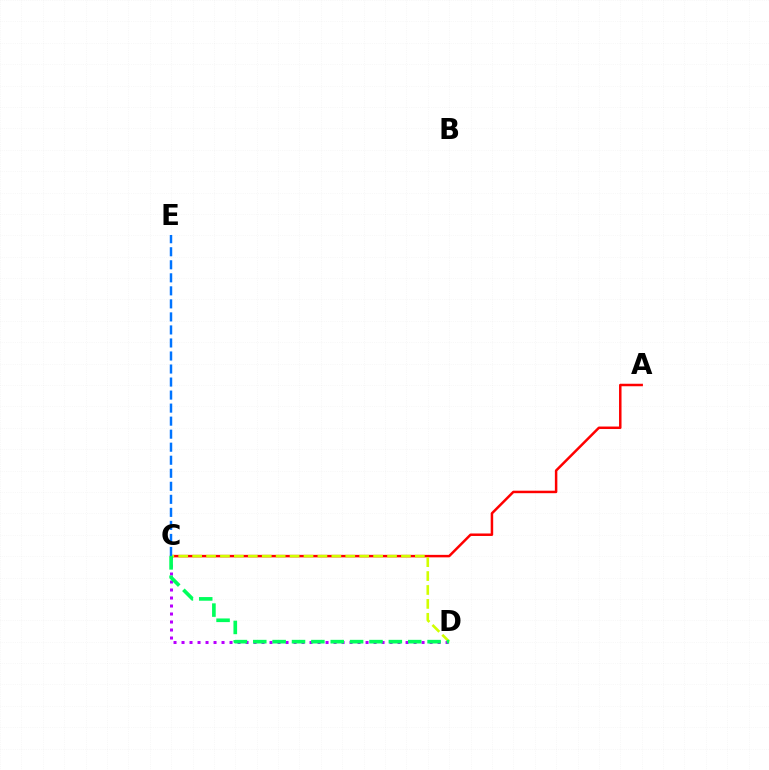{('A', 'C'): [{'color': '#ff0000', 'line_style': 'solid', 'thickness': 1.79}], ('C', 'D'): [{'color': '#b900ff', 'line_style': 'dotted', 'thickness': 2.17}, {'color': '#d1ff00', 'line_style': 'dashed', 'thickness': 1.89}, {'color': '#00ff5c', 'line_style': 'dashed', 'thickness': 2.63}], ('C', 'E'): [{'color': '#0074ff', 'line_style': 'dashed', 'thickness': 1.77}]}